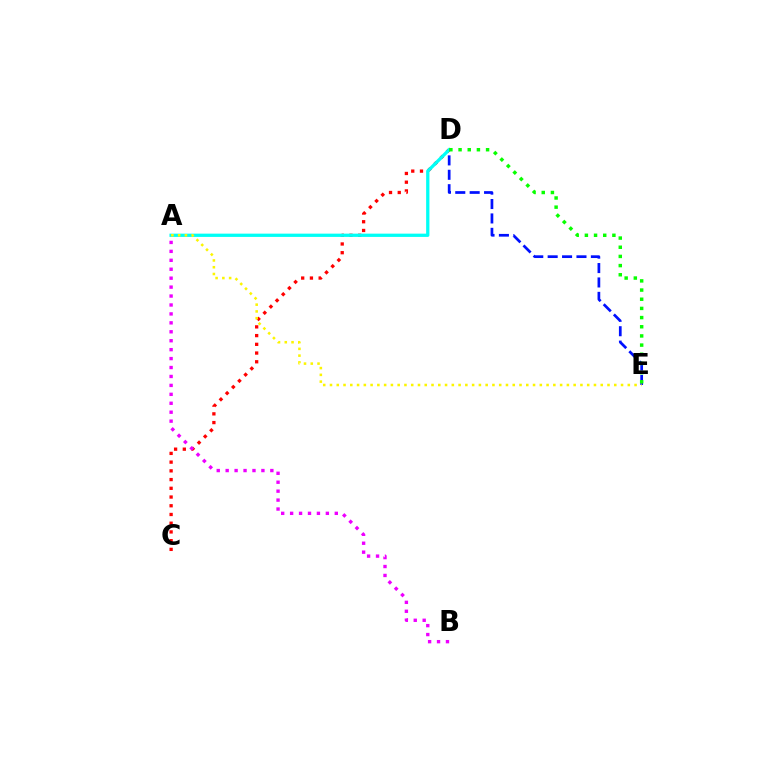{('D', 'E'): [{'color': '#0010ff', 'line_style': 'dashed', 'thickness': 1.96}, {'color': '#08ff00', 'line_style': 'dotted', 'thickness': 2.49}], ('C', 'D'): [{'color': '#ff0000', 'line_style': 'dotted', 'thickness': 2.37}], ('A', 'D'): [{'color': '#00fff6', 'line_style': 'solid', 'thickness': 2.36}], ('A', 'E'): [{'color': '#fcf500', 'line_style': 'dotted', 'thickness': 1.84}], ('A', 'B'): [{'color': '#ee00ff', 'line_style': 'dotted', 'thickness': 2.43}]}